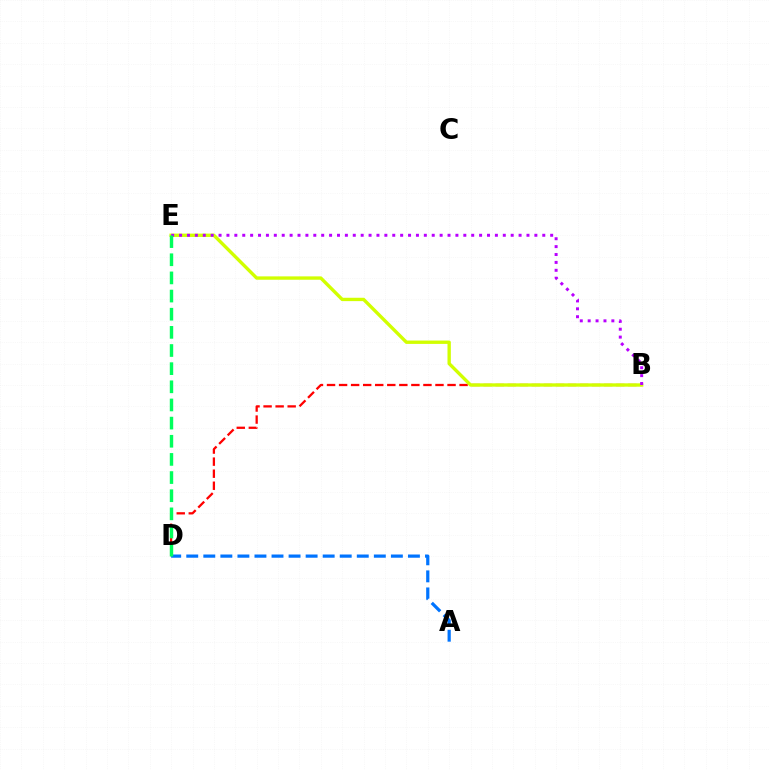{('B', 'D'): [{'color': '#ff0000', 'line_style': 'dashed', 'thickness': 1.64}], ('A', 'D'): [{'color': '#0074ff', 'line_style': 'dashed', 'thickness': 2.32}], ('B', 'E'): [{'color': '#d1ff00', 'line_style': 'solid', 'thickness': 2.42}, {'color': '#b900ff', 'line_style': 'dotted', 'thickness': 2.15}], ('D', 'E'): [{'color': '#00ff5c', 'line_style': 'dashed', 'thickness': 2.47}]}